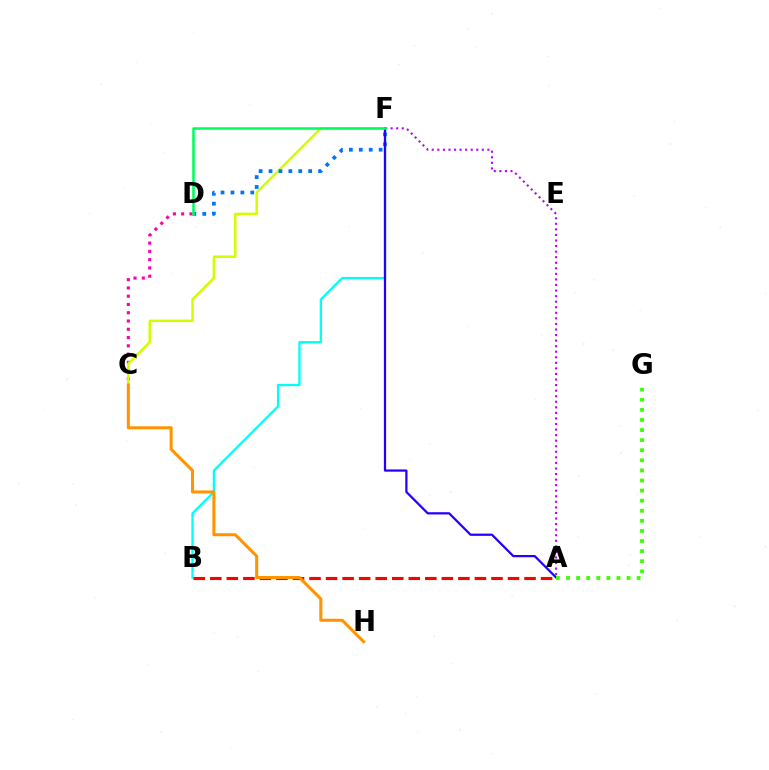{('A', 'F'): [{'color': '#b900ff', 'line_style': 'dotted', 'thickness': 1.51}, {'color': '#2500ff', 'line_style': 'solid', 'thickness': 1.61}], ('B', 'F'): [{'color': '#00fff6', 'line_style': 'solid', 'thickness': 1.65}], ('C', 'D'): [{'color': '#ff00ac', 'line_style': 'dotted', 'thickness': 2.25}], ('C', 'F'): [{'color': '#d1ff00', 'line_style': 'solid', 'thickness': 1.81}], ('D', 'F'): [{'color': '#0074ff', 'line_style': 'dotted', 'thickness': 2.69}, {'color': '#00ff5c', 'line_style': 'solid', 'thickness': 1.84}], ('A', 'B'): [{'color': '#ff0000', 'line_style': 'dashed', 'thickness': 2.25}], ('C', 'H'): [{'color': '#ff9400', 'line_style': 'solid', 'thickness': 2.19}], ('A', 'G'): [{'color': '#3dff00', 'line_style': 'dotted', 'thickness': 2.74}]}